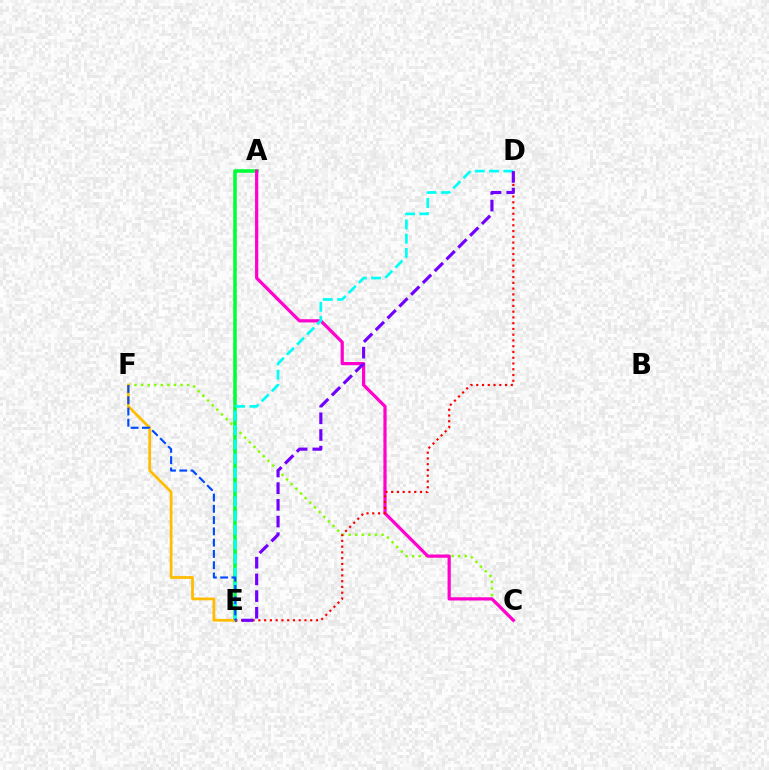{('C', 'F'): [{'color': '#84ff00', 'line_style': 'dotted', 'thickness': 1.79}], ('A', 'E'): [{'color': '#00ff39', 'line_style': 'solid', 'thickness': 2.56}], ('A', 'C'): [{'color': '#ff00cf', 'line_style': 'solid', 'thickness': 2.32}], ('D', 'E'): [{'color': '#ff0000', 'line_style': 'dotted', 'thickness': 1.56}, {'color': '#00fff6', 'line_style': 'dashed', 'thickness': 1.94}, {'color': '#7200ff', 'line_style': 'dashed', 'thickness': 2.27}], ('E', 'F'): [{'color': '#ffbd00', 'line_style': 'solid', 'thickness': 1.99}, {'color': '#004bff', 'line_style': 'dashed', 'thickness': 1.53}]}